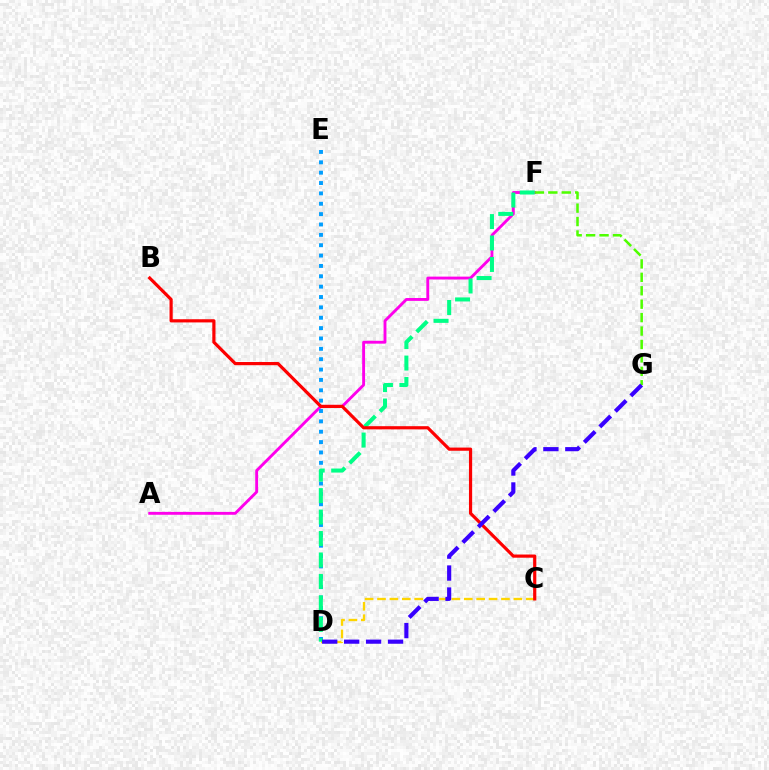{('A', 'F'): [{'color': '#ff00ed', 'line_style': 'solid', 'thickness': 2.07}], ('C', 'D'): [{'color': '#ffd500', 'line_style': 'dashed', 'thickness': 1.68}], ('D', 'E'): [{'color': '#009eff', 'line_style': 'dotted', 'thickness': 2.82}], ('F', 'G'): [{'color': '#4fff00', 'line_style': 'dashed', 'thickness': 1.82}], ('D', 'F'): [{'color': '#00ff86', 'line_style': 'dashed', 'thickness': 2.91}], ('B', 'C'): [{'color': '#ff0000', 'line_style': 'solid', 'thickness': 2.29}], ('D', 'G'): [{'color': '#3700ff', 'line_style': 'dashed', 'thickness': 2.98}]}